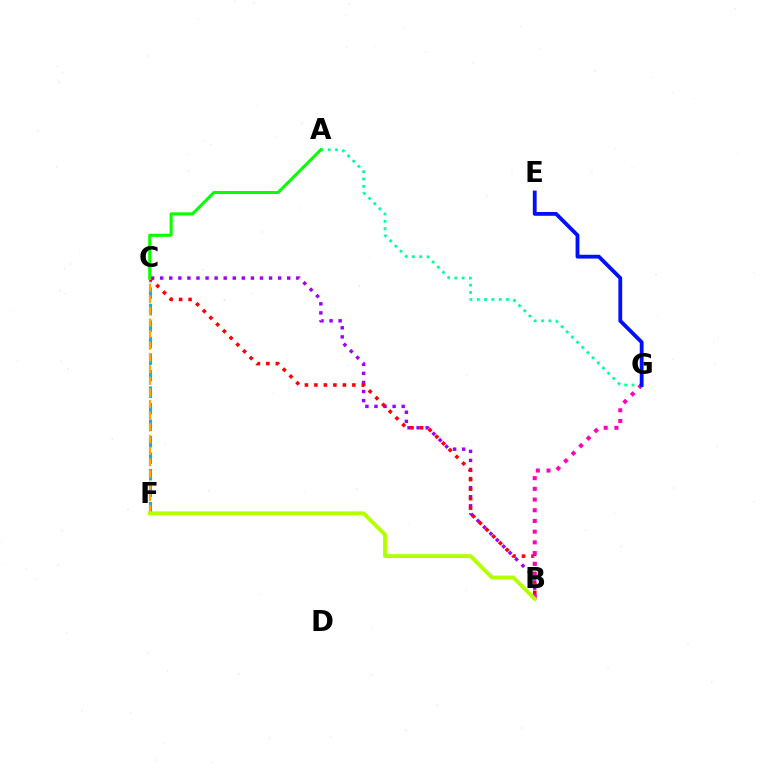{('C', 'F'): [{'color': '#00b5ff', 'line_style': 'dashed', 'thickness': 2.24}, {'color': '#ffa500', 'line_style': 'dashed', 'thickness': 1.58}], ('B', 'C'): [{'color': '#9b00ff', 'line_style': 'dotted', 'thickness': 2.47}, {'color': '#ff0000', 'line_style': 'dotted', 'thickness': 2.58}], ('A', 'G'): [{'color': '#00ff9d', 'line_style': 'dotted', 'thickness': 1.99}], ('B', 'G'): [{'color': '#ff00bd', 'line_style': 'dotted', 'thickness': 2.91}], ('A', 'C'): [{'color': '#08ff00', 'line_style': 'solid', 'thickness': 2.2}], ('B', 'F'): [{'color': '#b3ff00', 'line_style': 'solid', 'thickness': 2.78}], ('E', 'G'): [{'color': '#0010ff', 'line_style': 'solid', 'thickness': 2.75}]}